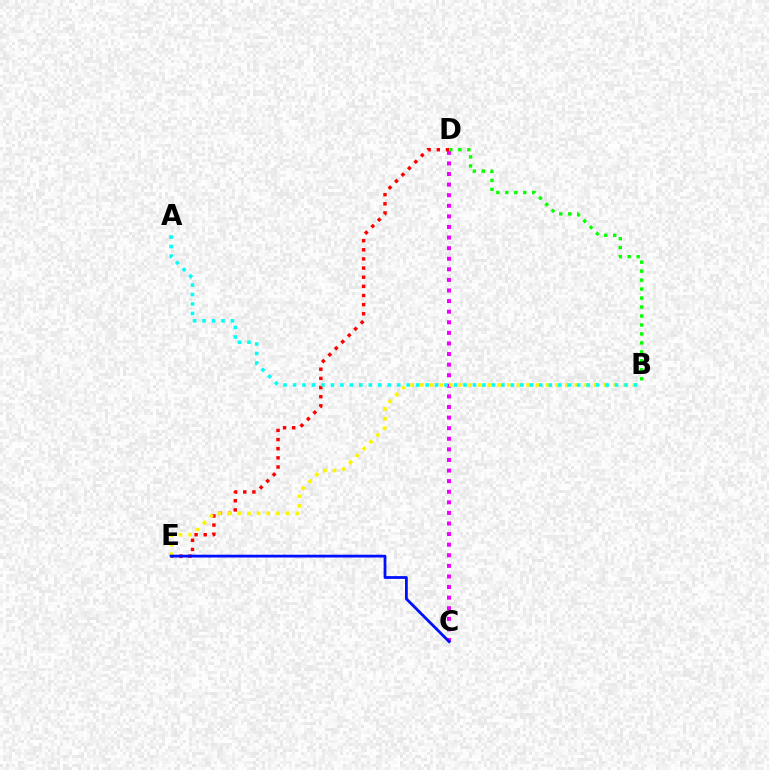{('C', 'D'): [{'color': '#ee00ff', 'line_style': 'dotted', 'thickness': 2.88}], ('D', 'E'): [{'color': '#ff0000', 'line_style': 'dotted', 'thickness': 2.48}], ('B', 'E'): [{'color': '#fcf500', 'line_style': 'dotted', 'thickness': 2.62}], ('B', 'D'): [{'color': '#08ff00', 'line_style': 'dotted', 'thickness': 2.44}], ('C', 'E'): [{'color': '#0010ff', 'line_style': 'solid', 'thickness': 2.01}], ('A', 'B'): [{'color': '#00fff6', 'line_style': 'dotted', 'thickness': 2.57}]}